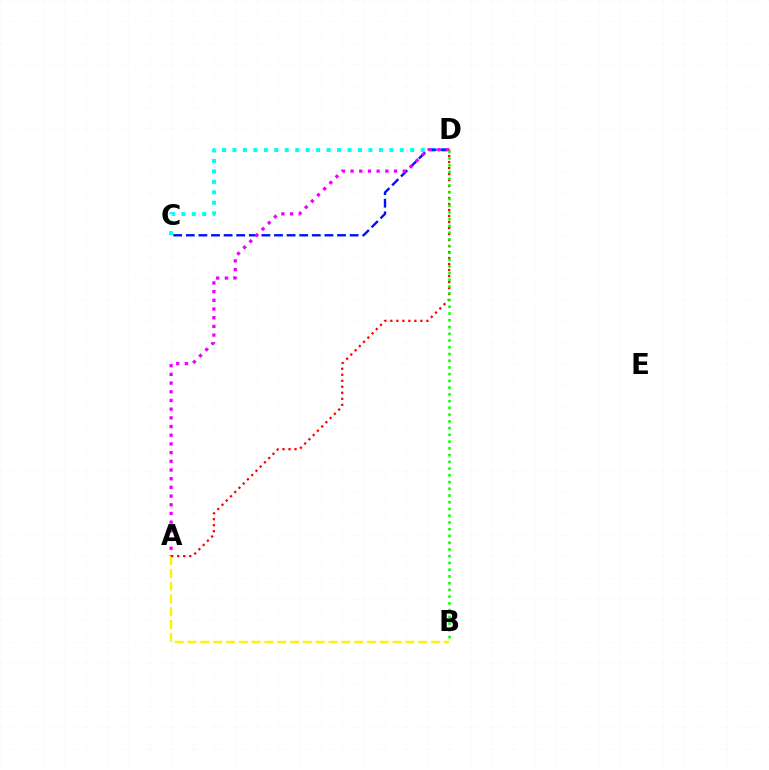{('C', 'D'): [{'color': '#00fff6', 'line_style': 'dotted', 'thickness': 2.84}, {'color': '#0010ff', 'line_style': 'dashed', 'thickness': 1.71}], ('A', 'B'): [{'color': '#fcf500', 'line_style': 'dashed', 'thickness': 1.74}], ('A', 'D'): [{'color': '#ff0000', 'line_style': 'dotted', 'thickness': 1.63}, {'color': '#ee00ff', 'line_style': 'dotted', 'thickness': 2.36}], ('B', 'D'): [{'color': '#08ff00', 'line_style': 'dotted', 'thickness': 1.83}]}